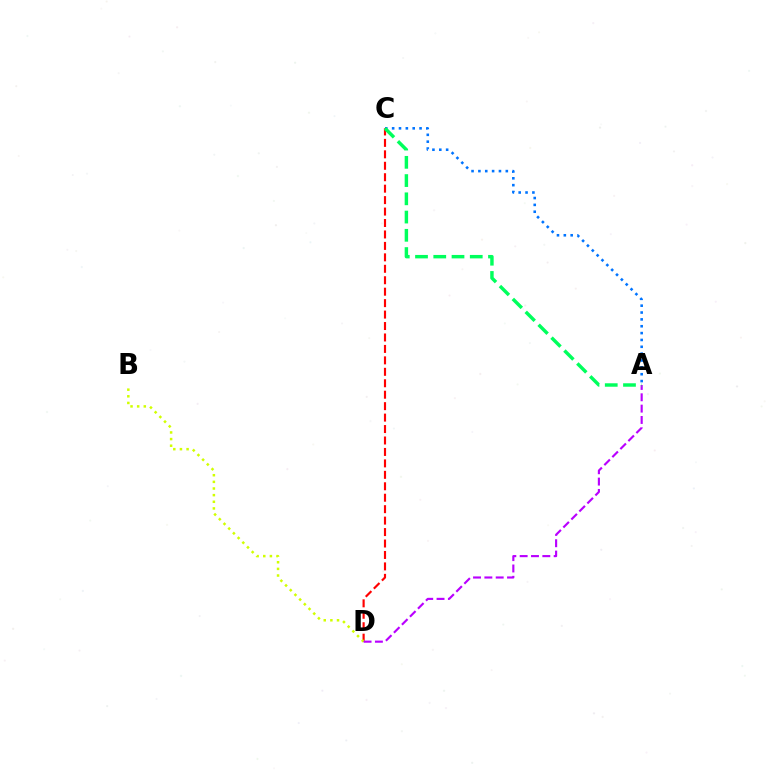{('C', 'D'): [{'color': '#ff0000', 'line_style': 'dashed', 'thickness': 1.55}], ('A', 'C'): [{'color': '#0074ff', 'line_style': 'dotted', 'thickness': 1.86}, {'color': '#00ff5c', 'line_style': 'dashed', 'thickness': 2.48}], ('B', 'D'): [{'color': '#d1ff00', 'line_style': 'dotted', 'thickness': 1.8}], ('A', 'D'): [{'color': '#b900ff', 'line_style': 'dashed', 'thickness': 1.54}]}